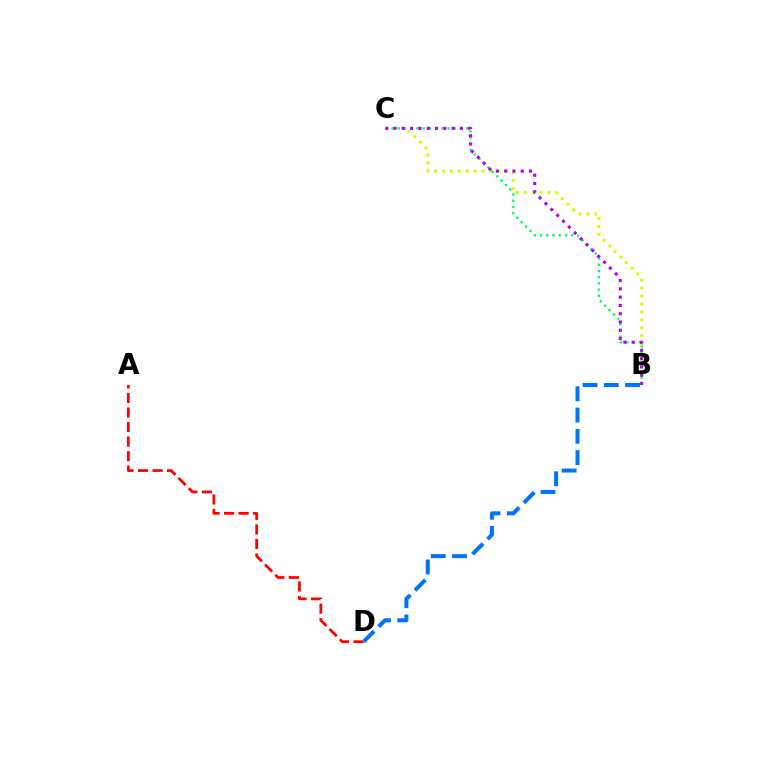{('A', 'D'): [{'color': '#ff0000', 'line_style': 'dashed', 'thickness': 1.98}], ('B', 'C'): [{'color': '#d1ff00', 'line_style': 'dotted', 'thickness': 2.15}, {'color': '#00ff5c', 'line_style': 'dotted', 'thickness': 1.69}, {'color': '#b900ff', 'line_style': 'dotted', 'thickness': 2.25}], ('B', 'D'): [{'color': '#0074ff', 'line_style': 'dashed', 'thickness': 2.89}]}